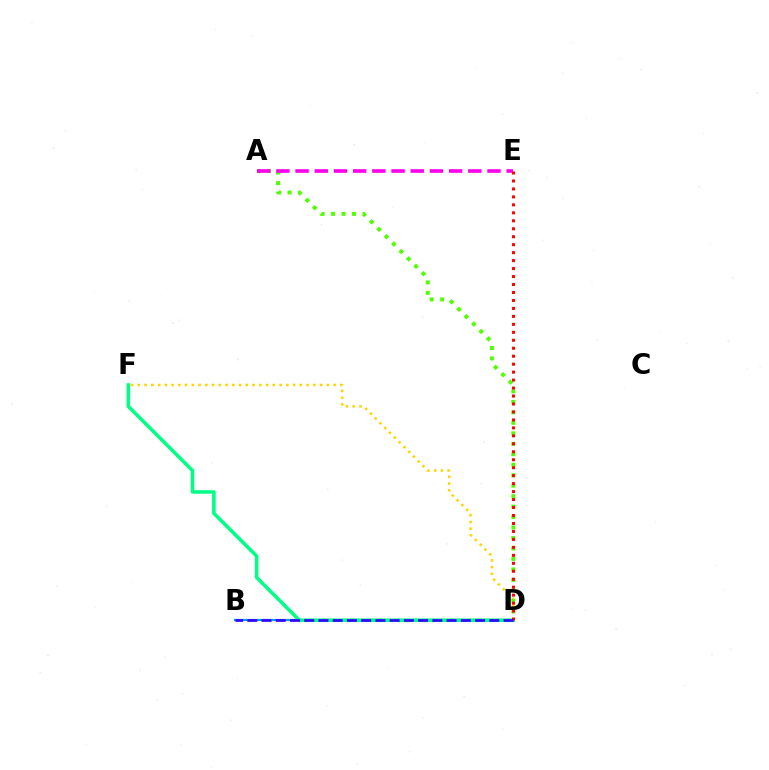{('B', 'D'): [{'color': '#009eff', 'line_style': 'solid', 'thickness': 1.59}, {'color': '#3700ff', 'line_style': 'dashed', 'thickness': 1.93}], ('D', 'F'): [{'color': '#00ff86', 'line_style': 'solid', 'thickness': 2.55}, {'color': '#ffd500', 'line_style': 'dotted', 'thickness': 1.83}], ('A', 'D'): [{'color': '#4fff00', 'line_style': 'dotted', 'thickness': 2.84}], ('A', 'E'): [{'color': '#ff00ed', 'line_style': 'dashed', 'thickness': 2.61}], ('D', 'E'): [{'color': '#ff0000', 'line_style': 'dotted', 'thickness': 2.16}]}